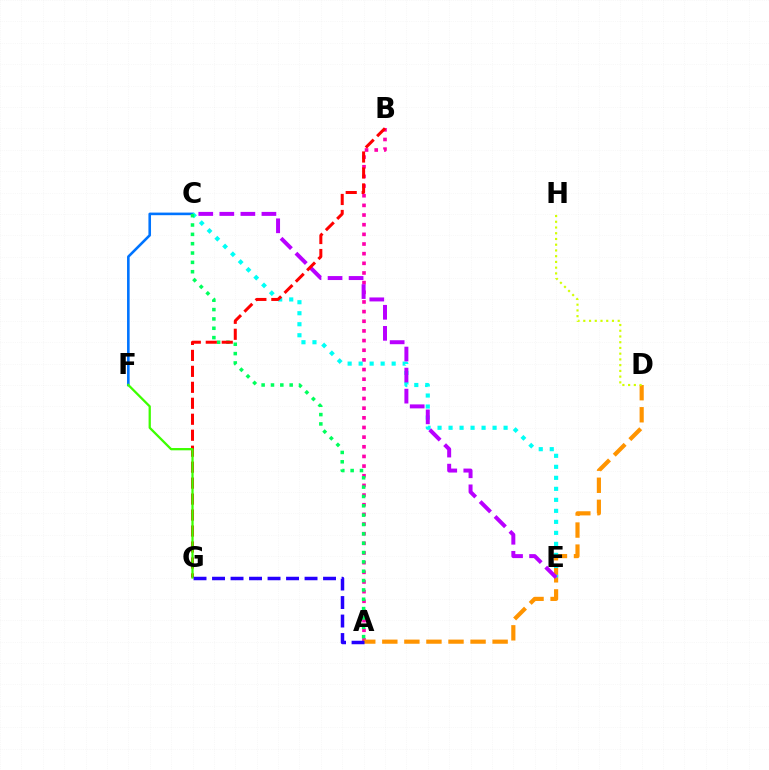{('C', 'F'): [{'color': '#0074ff', 'line_style': 'solid', 'thickness': 1.87}], ('A', 'B'): [{'color': '#ff00ac', 'line_style': 'dotted', 'thickness': 2.62}], ('A', 'D'): [{'color': '#ff9400', 'line_style': 'dashed', 'thickness': 3.0}], ('D', 'H'): [{'color': '#d1ff00', 'line_style': 'dotted', 'thickness': 1.56}], ('C', 'E'): [{'color': '#00fff6', 'line_style': 'dotted', 'thickness': 2.99}, {'color': '#b900ff', 'line_style': 'dashed', 'thickness': 2.86}], ('A', 'C'): [{'color': '#00ff5c', 'line_style': 'dotted', 'thickness': 2.54}], ('B', 'G'): [{'color': '#ff0000', 'line_style': 'dashed', 'thickness': 2.17}], ('F', 'G'): [{'color': '#3dff00', 'line_style': 'solid', 'thickness': 1.64}], ('A', 'G'): [{'color': '#2500ff', 'line_style': 'dashed', 'thickness': 2.51}]}